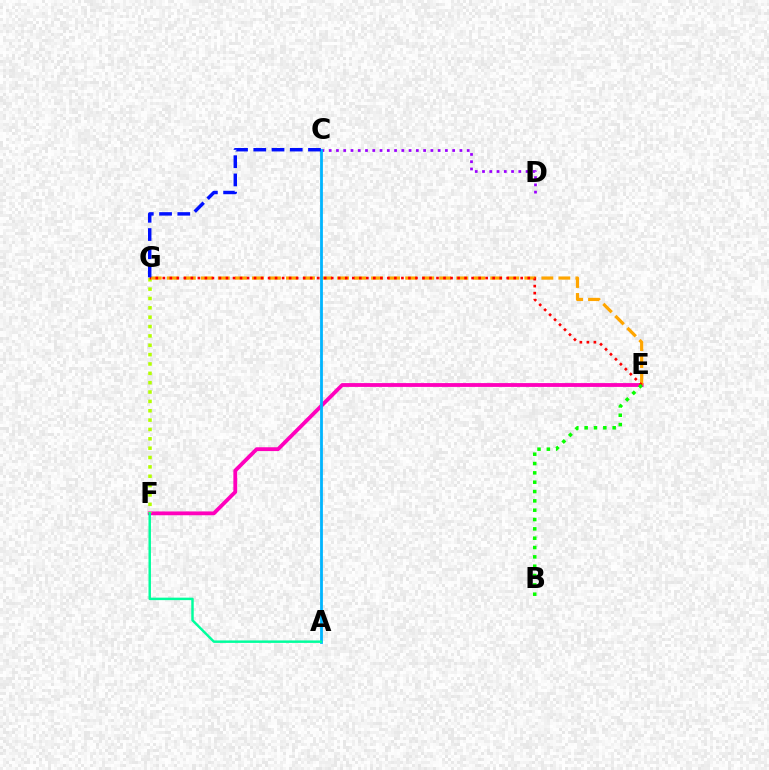{('E', 'F'): [{'color': '#ff00bd', 'line_style': 'solid', 'thickness': 2.75}], ('F', 'G'): [{'color': '#b3ff00', 'line_style': 'dotted', 'thickness': 2.54}], ('C', 'D'): [{'color': '#9b00ff', 'line_style': 'dotted', 'thickness': 1.97}], ('E', 'G'): [{'color': '#ffa500', 'line_style': 'dashed', 'thickness': 2.31}, {'color': '#ff0000', 'line_style': 'dotted', 'thickness': 1.91}], ('A', 'C'): [{'color': '#00b5ff', 'line_style': 'solid', 'thickness': 2.02}], ('B', 'E'): [{'color': '#08ff00', 'line_style': 'dotted', 'thickness': 2.54}], ('C', 'G'): [{'color': '#0010ff', 'line_style': 'dashed', 'thickness': 2.48}], ('A', 'F'): [{'color': '#00ff9d', 'line_style': 'solid', 'thickness': 1.77}]}